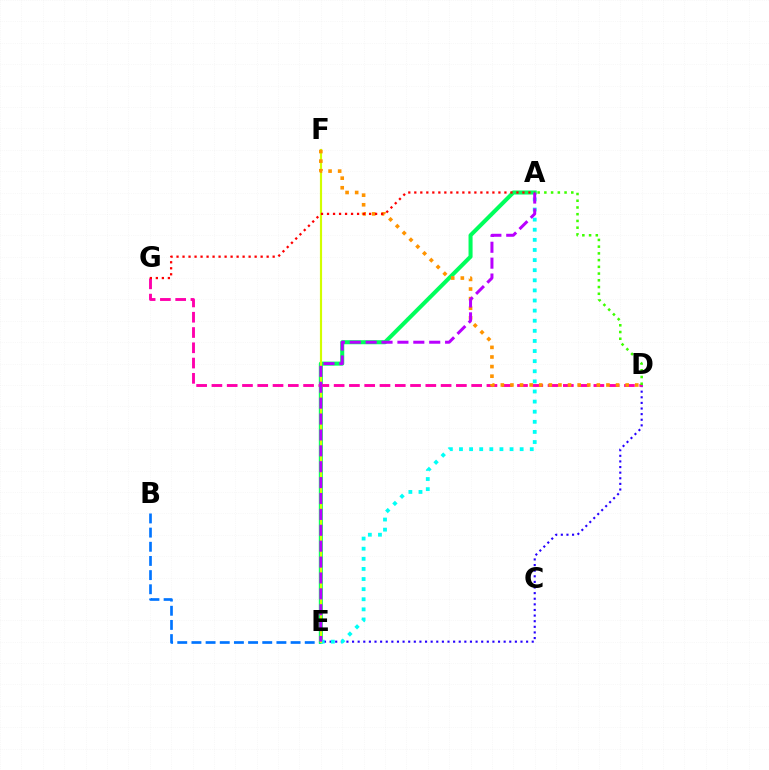{('B', 'E'): [{'color': '#0074ff', 'line_style': 'dashed', 'thickness': 1.92}], ('D', 'E'): [{'color': '#2500ff', 'line_style': 'dotted', 'thickness': 1.53}], ('A', 'E'): [{'color': '#00ff5c', 'line_style': 'solid', 'thickness': 2.91}, {'color': '#00fff6', 'line_style': 'dotted', 'thickness': 2.75}, {'color': '#b900ff', 'line_style': 'dashed', 'thickness': 2.16}], ('D', 'G'): [{'color': '#ff00ac', 'line_style': 'dashed', 'thickness': 2.08}], ('E', 'F'): [{'color': '#d1ff00', 'line_style': 'solid', 'thickness': 1.56}], ('D', 'F'): [{'color': '#ff9400', 'line_style': 'dotted', 'thickness': 2.61}], ('A', 'D'): [{'color': '#3dff00', 'line_style': 'dotted', 'thickness': 1.83}], ('A', 'G'): [{'color': '#ff0000', 'line_style': 'dotted', 'thickness': 1.63}]}